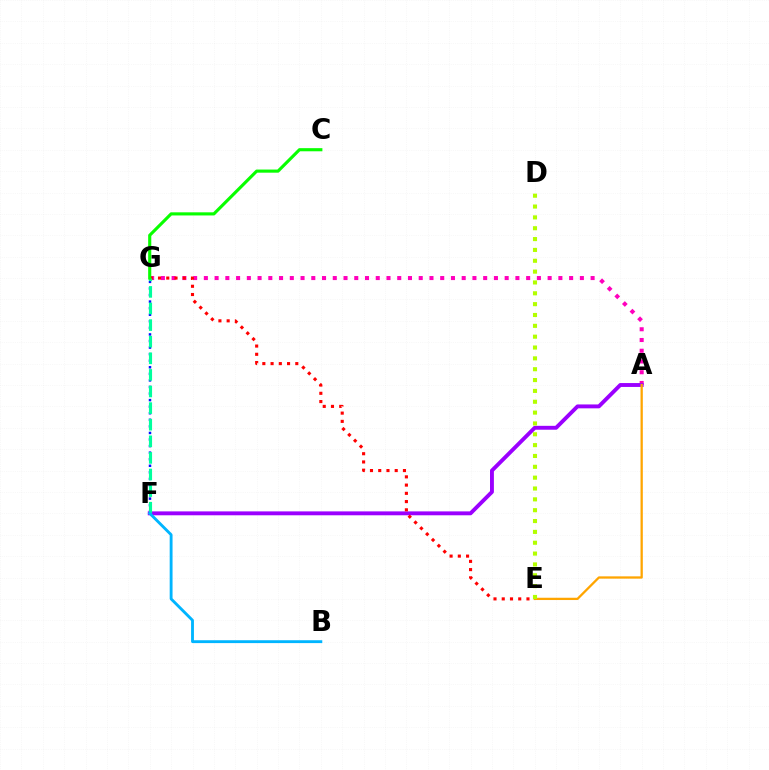{('A', 'G'): [{'color': '#ff00bd', 'line_style': 'dotted', 'thickness': 2.92}], ('F', 'G'): [{'color': '#0010ff', 'line_style': 'dotted', 'thickness': 1.78}, {'color': '#00ff9d', 'line_style': 'dashed', 'thickness': 2.26}], ('A', 'F'): [{'color': '#9b00ff', 'line_style': 'solid', 'thickness': 2.8}], ('E', 'G'): [{'color': '#ff0000', 'line_style': 'dotted', 'thickness': 2.24}], ('B', 'F'): [{'color': '#00b5ff', 'line_style': 'solid', 'thickness': 2.06}], ('A', 'E'): [{'color': '#ffa500', 'line_style': 'solid', 'thickness': 1.65}], ('D', 'E'): [{'color': '#b3ff00', 'line_style': 'dotted', 'thickness': 2.95}], ('C', 'G'): [{'color': '#08ff00', 'line_style': 'solid', 'thickness': 2.25}]}